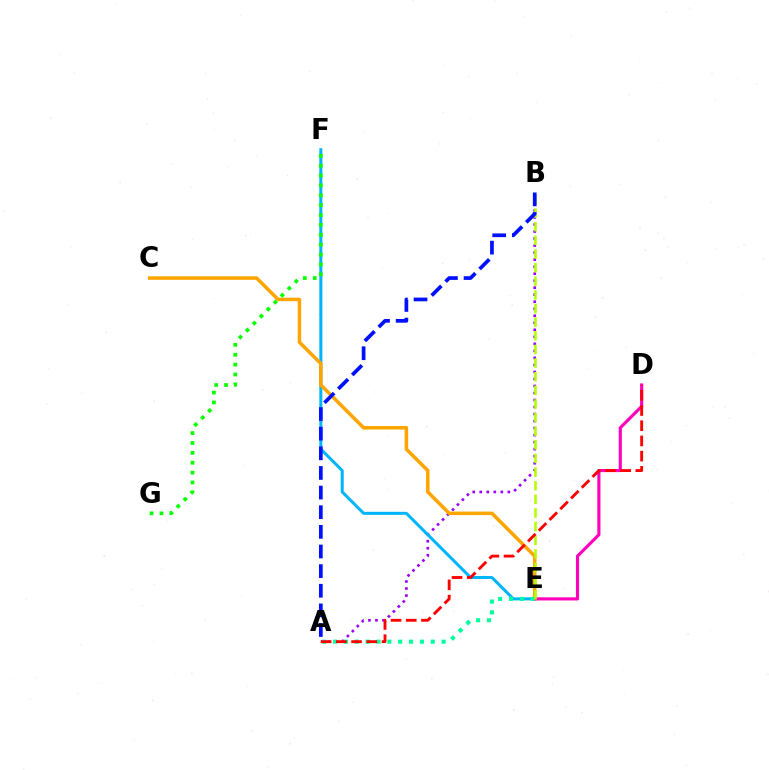{('A', 'B'): [{'color': '#9b00ff', 'line_style': 'dotted', 'thickness': 1.91}, {'color': '#0010ff', 'line_style': 'dashed', 'thickness': 2.67}], ('E', 'F'): [{'color': '#00b5ff', 'line_style': 'solid', 'thickness': 2.17}], ('C', 'E'): [{'color': '#ffa500', 'line_style': 'solid', 'thickness': 2.53}], ('D', 'E'): [{'color': '#ff00bd', 'line_style': 'solid', 'thickness': 2.25}], ('A', 'E'): [{'color': '#00ff9d', 'line_style': 'dotted', 'thickness': 2.95}], ('B', 'E'): [{'color': '#b3ff00', 'line_style': 'dashed', 'thickness': 1.85}], ('F', 'G'): [{'color': '#08ff00', 'line_style': 'dotted', 'thickness': 2.68}], ('A', 'D'): [{'color': '#ff0000', 'line_style': 'dashed', 'thickness': 2.07}]}